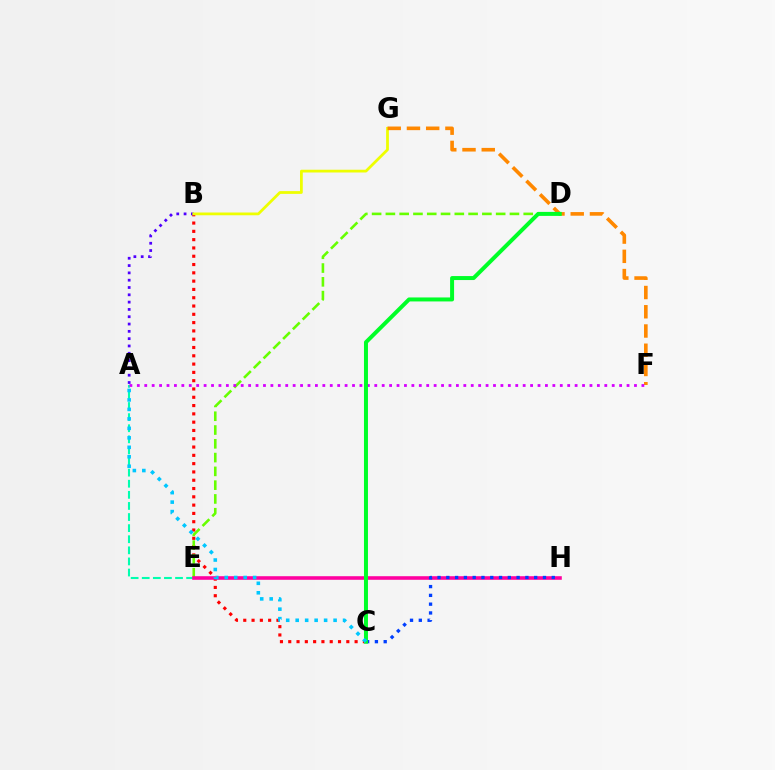{('B', 'C'): [{'color': '#ff0000', 'line_style': 'dotted', 'thickness': 2.25}], ('A', 'E'): [{'color': '#00ffaf', 'line_style': 'dashed', 'thickness': 1.51}], ('D', 'E'): [{'color': '#66ff00', 'line_style': 'dashed', 'thickness': 1.87}], ('E', 'H'): [{'color': '#ff00a0', 'line_style': 'solid', 'thickness': 2.58}], ('A', 'B'): [{'color': '#4f00ff', 'line_style': 'dotted', 'thickness': 1.99}], ('B', 'G'): [{'color': '#eeff00', 'line_style': 'solid', 'thickness': 1.99}], ('C', 'H'): [{'color': '#003fff', 'line_style': 'dotted', 'thickness': 2.39}], ('F', 'G'): [{'color': '#ff8800', 'line_style': 'dashed', 'thickness': 2.61}], ('A', 'F'): [{'color': '#d600ff', 'line_style': 'dotted', 'thickness': 2.02}], ('C', 'D'): [{'color': '#00ff27', 'line_style': 'solid', 'thickness': 2.87}], ('A', 'C'): [{'color': '#00c7ff', 'line_style': 'dotted', 'thickness': 2.58}]}